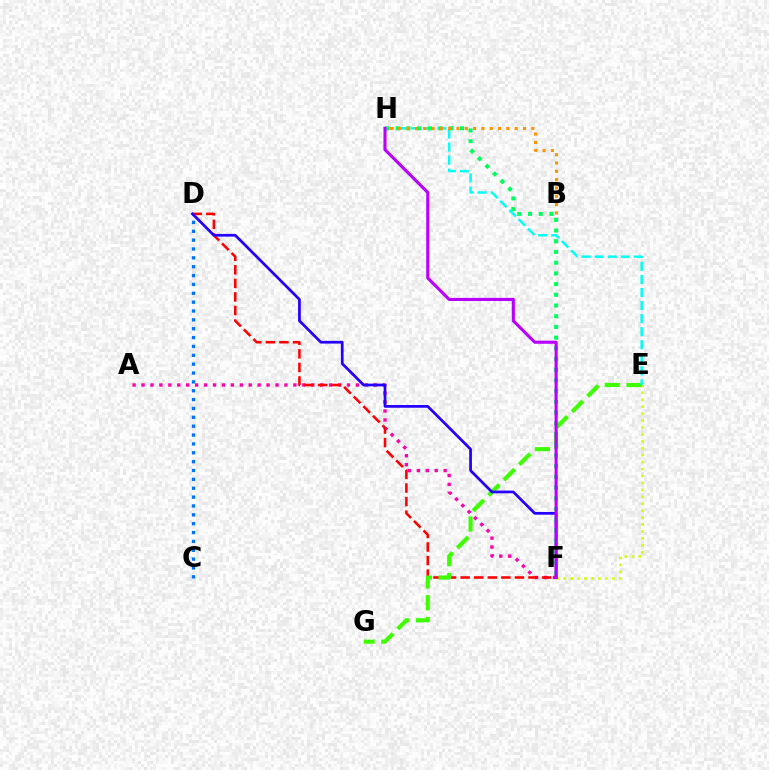{('A', 'F'): [{'color': '#ff00ac', 'line_style': 'dotted', 'thickness': 2.43}], ('D', 'F'): [{'color': '#ff0000', 'line_style': 'dashed', 'thickness': 1.84}, {'color': '#2500ff', 'line_style': 'solid', 'thickness': 1.97}], ('C', 'D'): [{'color': '#0074ff', 'line_style': 'dotted', 'thickness': 2.41}], ('E', 'G'): [{'color': '#3dff00', 'line_style': 'dashed', 'thickness': 2.96}], ('E', 'F'): [{'color': '#d1ff00', 'line_style': 'dotted', 'thickness': 1.88}], ('E', 'H'): [{'color': '#00fff6', 'line_style': 'dashed', 'thickness': 1.77}], ('F', 'H'): [{'color': '#00ff5c', 'line_style': 'dotted', 'thickness': 2.91}, {'color': '#b900ff', 'line_style': 'solid', 'thickness': 2.24}], ('B', 'H'): [{'color': '#ff9400', 'line_style': 'dotted', 'thickness': 2.26}]}